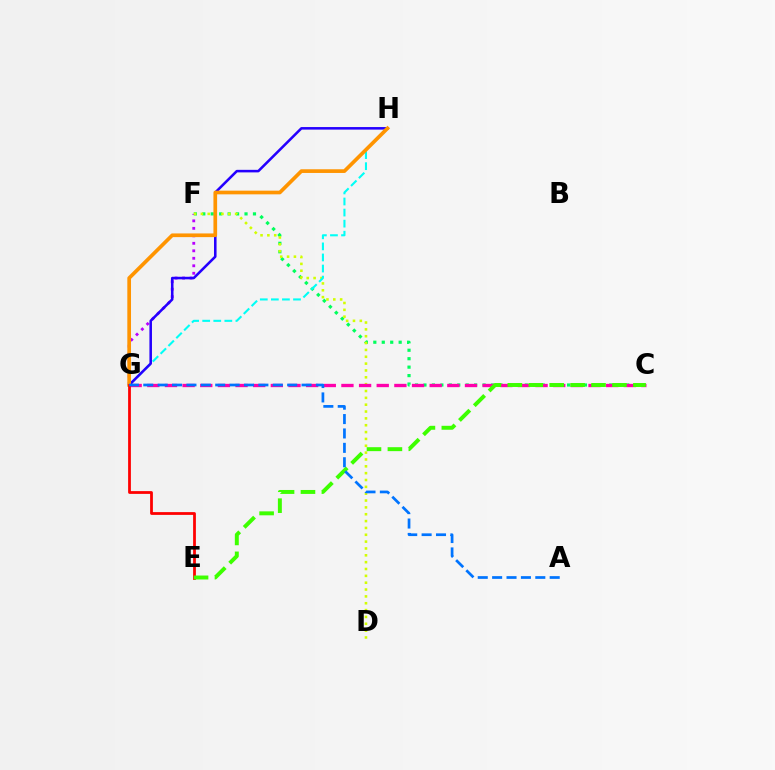{('C', 'F'): [{'color': '#00ff5c', 'line_style': 'dotted', 'thickness': 2.3}], ('F', 'G'): [{'color': '#b900ff', 'line_style': 'dotted', 'thickness': 2.03}], ('D', 'F'): [{'color': '#d1ff00', 'line_style': 'dotted', 'thickness': 1.86}], ('G', 'H'): [{'color': '#00fff6', 'line_style': 'dashed', 'thickness': 1.5}, {'color': '#2500ff', 'line_style': 'solid', 'thickness': 1.84}, {'color': '#ff9400', 'line_style': 'solid', 'thickness': 2.66}], ('C', 'G'): [{'color': '#ff00ac', 'line_style': 'dashed', 'thickness': 2.4}], ('E', 'G'): [{'color': '#ff0000', 'line_style': 'solid', 'thickness': 2.0}], ('C', 'E'): [{'color': '#3dff00', 'line_style': 'dashed', 'thickness': 2.84}], ('A', 'G'): [{'color': '#0074ff', 'line_style': 'dashed', 'thickness': 1.95}]}